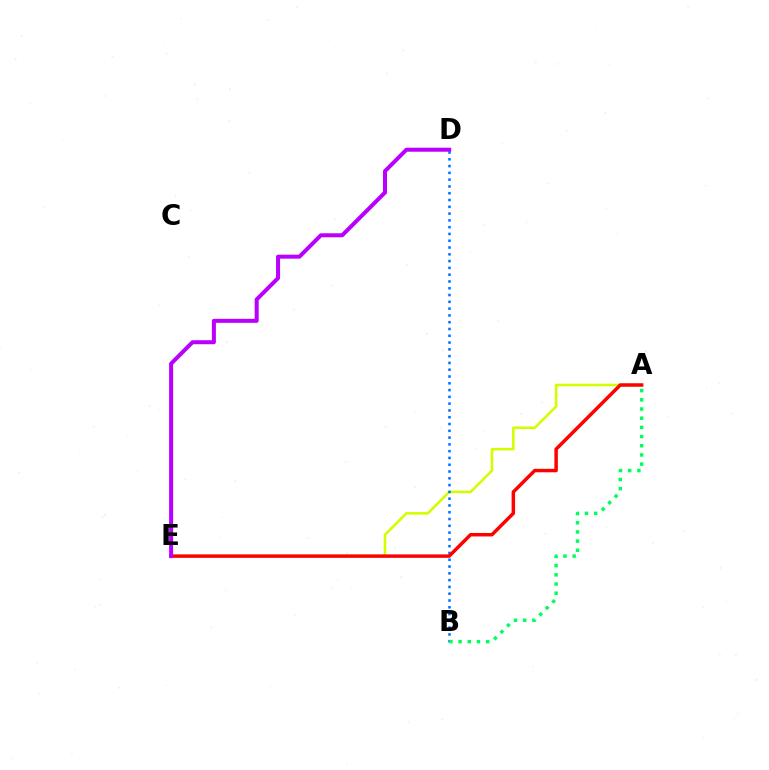{('A', 'E'): [{'color': '#d1ff00', 'line_style': 'solid', 'thickness': 1.85}, {'color': '#ff0000', 'line_style': 'solid', 'thickness': 2.49}], ('B', 'D'): [{'color': '#0074ff', 'line_style': 'dotted', 'thickness': 1.84}], ('A', 'B'): [{'color': '#00ff5c', 'line_style': 'dotted', 'thickness': 2.5}], ('D', 'E'): [{'color': '#b900ff', 'line_style': 'solid', 'thickness': 2.89}]}